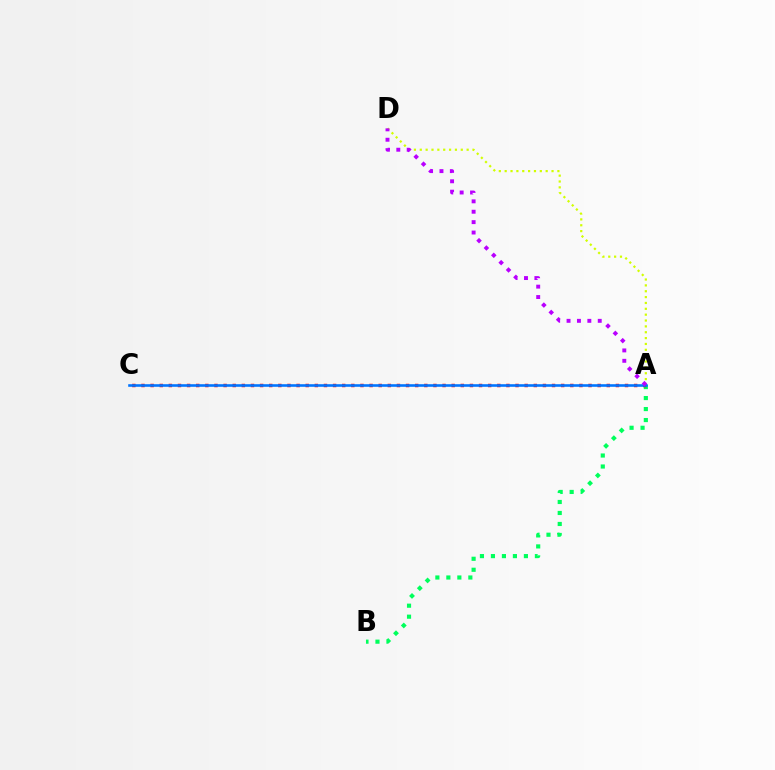{('A', 'B'): [{'color': '#00ff5c', 'line_style': 'dotted', 'thickness': 2.99}], ('A', 'D'): [{'color': '#d1ff00', 'line_style': 'dotted', 'thickness': 1.59}, {'color': '#b900ff', 'line_style': 'dotted', 'thickness': 2.82}], ('A', 'C'): [{'color': '#ff0000', 'line_style': 'dotted', 'thickness': 2.48}, {'color': '#0074ff', 'line_style': 'solid', 'thickness': 1.87}]}